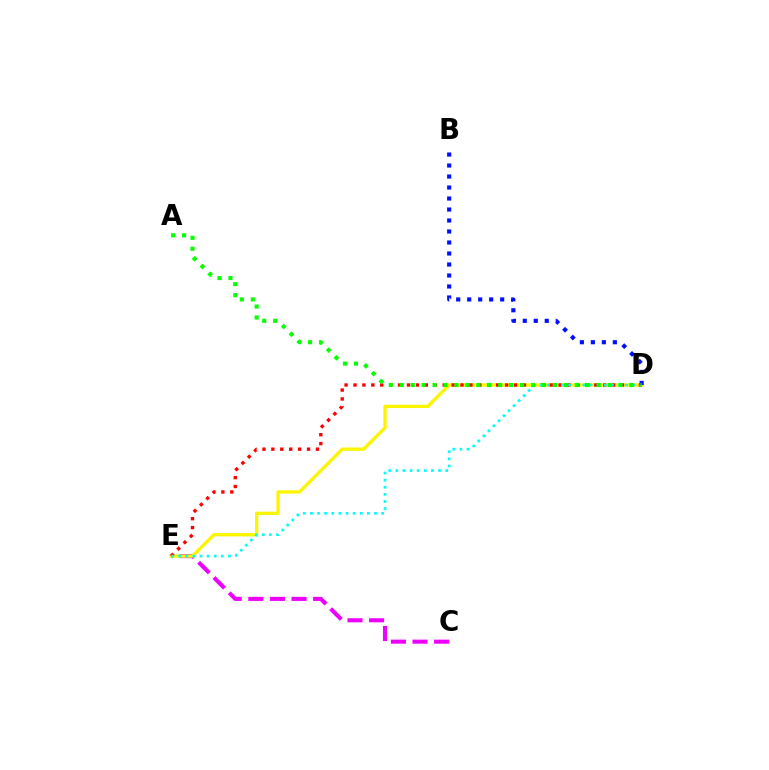{('C', 'E'): [{'color': '#ee00ff', 'line_style': 'dashed', 'thickness': 2.93}], ('D', 'E'): [{'color': '#fcf500', 'line_style': 'solid', 'thickness': 2.38}, {'color': '#ff0000', 'line_style': 'dotted', 'thickness': 2.42}, {'color': '#00fff6', 'line_style': 'dotted', 'thickness': 1.93}], ('B', 'D'): [{'color': '#0010ff', 'line_style': 'dotted', 'thickness': 2.99}], ('A', 'D'): [{'color': '#08ff00', 'line_style': 'dotted', 'thickness': 2.97}]}